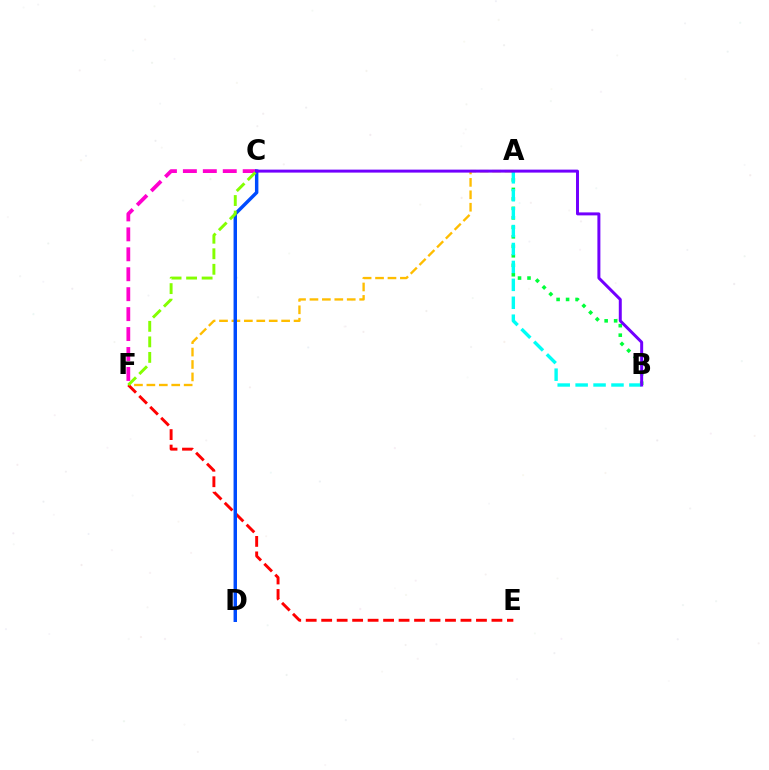{('C', 'F'): [{'color': '#ff00cf', 'line_style': 'dashed', 'thickness': 2.71}, {'color': '#84ff00', 'line_style': 'dashed', 'thickness': 2.11}], ('A', 'B'): [{'color': '#00ff39', 'line_style': 'dotted', 'thickness': 2.58}, {'color': '#00fff6', 'line_style': 'dashed', 'thickness': 2.44}], ('A', 'F'): [{'color': '#ffbd00', 'line_style': 'dashed', 'thickness': 1.69}], ('E', 'F'): [{'color': '#ff0000', 'line_style': 'dashed', 'thickness': 2.1}], ('C', 'D'): [{'color': '#004bff', 'line_style': 'solid', 'thickness': 2.48}], ('B', 'C'): [{'color': '#7200ff', 'line_style': 'solid', 'thickness': 2.15}]}